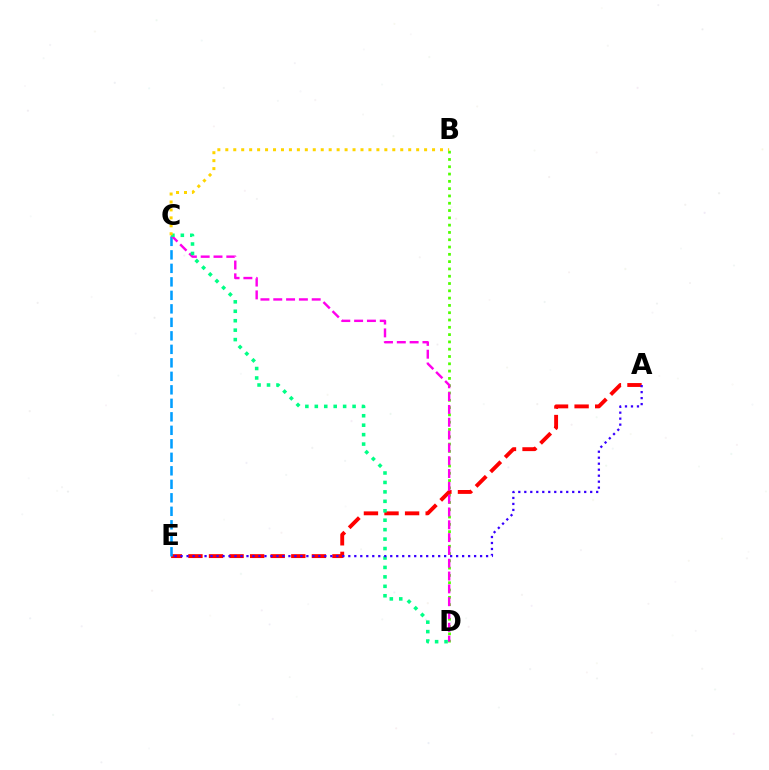{('B', 'D'): [{'color': '#4fff00', 'line_style': 'dotted', 'thickness': 1.98}], ('A', 'E'): [{'color': '#ff0000', 'line_style': 'dashed', 'thickness': 2.8}, {'color': '#3700ff', 'line_style': 'dotted', 'thickness': 1.63}], ('C', 'E'): [{'color': '#009eff', 'line_style': 'dashed', 'thickness': 1.83}], ('C', 'D'): [{'color': '#ff00ed', 'line_style': 'dashed', 'thickness': 1.74}, {'color': '#00ff86', 'line_style': 'dotted', 'thickness': 2.57}], ('B', 'C'): [{'color': '#ffd500', 'line_style': 'dotted', 'thickness': 2.16}]}